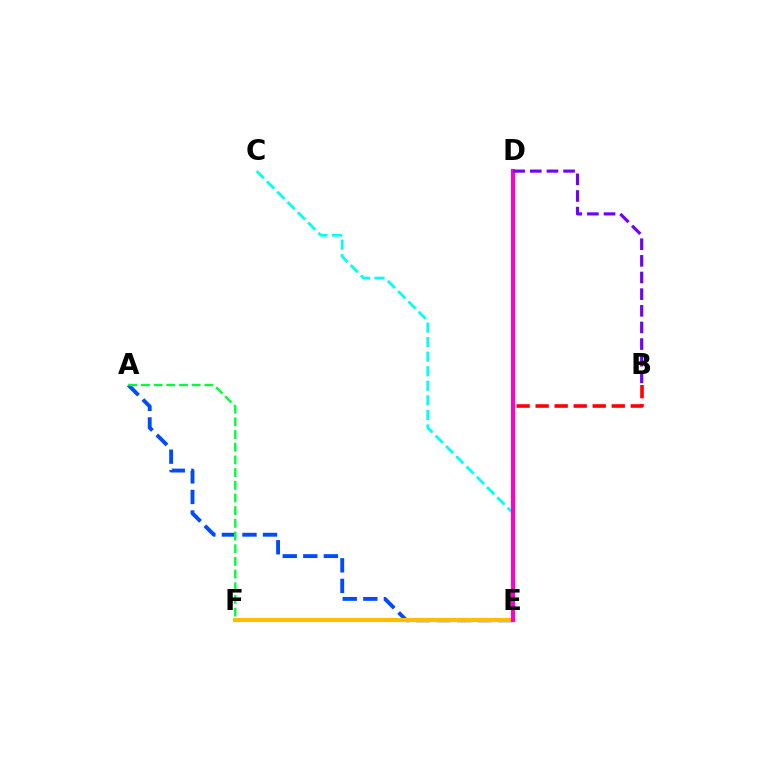{('C', 'E'): [{'color': '#00fff6', 'line_style': 'dashed', 'thickness': 1.98}], ('B', 'E'): [{'color': '#ff0000', 'line_style': 'dashed', 'thickness': 2.59}], ('A', 'E'): [{'color': '#004bff', 'line_style': 'dashed', 'thickness': 2.79}], ('E', 'F'): [{'color': '#84ff00', 'line_style': 'solid', 'thickness': 2.21}, {'color': '#ffbd00', 'line_style': 'solid', 'thickness': 2.95}], ('D', 'E'): [{'color': '#ff00cf', 'line_style': 'solid', 'thickness': 2.92}], ('A', 'F'): [{'color': '#00ff39', 'line_style': 'dashed', 'thickness': 1.72}], ('B', 'D'): [{'color': '#7200ff', 'line_style': 'dashed', 'thickness': 2.26}]}